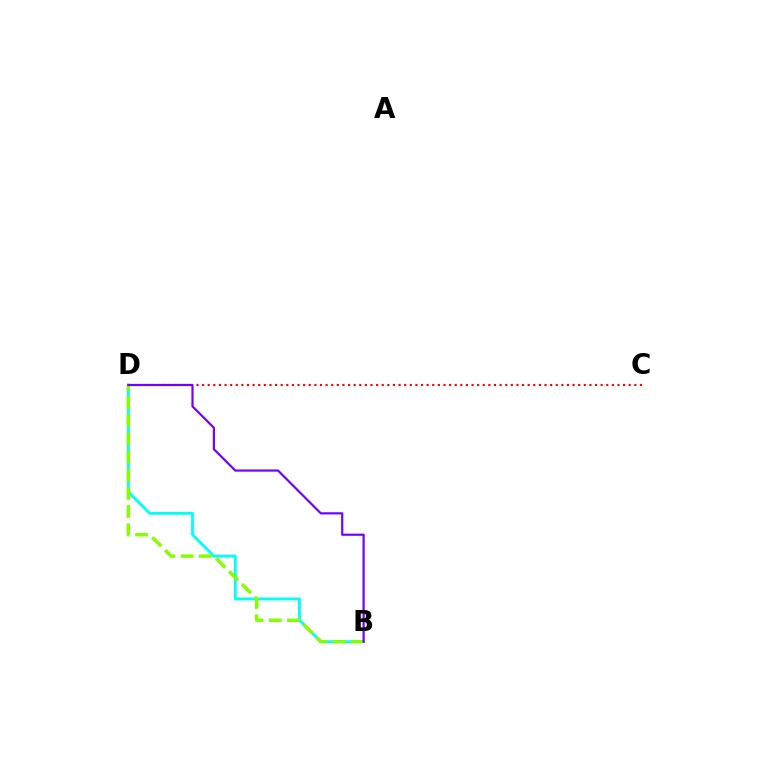{('B', 'D'): [{'color': '#00fff6', 'line_style': 'solid', 'thickness': 2.03}, {'color': '#84ff00', 'line_style': 'dashed', 'thickness': 2.47}, {'color': '#7200ff', 'line_style': 'solid', 'thickness': 1.58}], ('C', 'D'): [{'color': '#ff0000', 'line_style': 'dotted', 'thickness': 1.53}]}